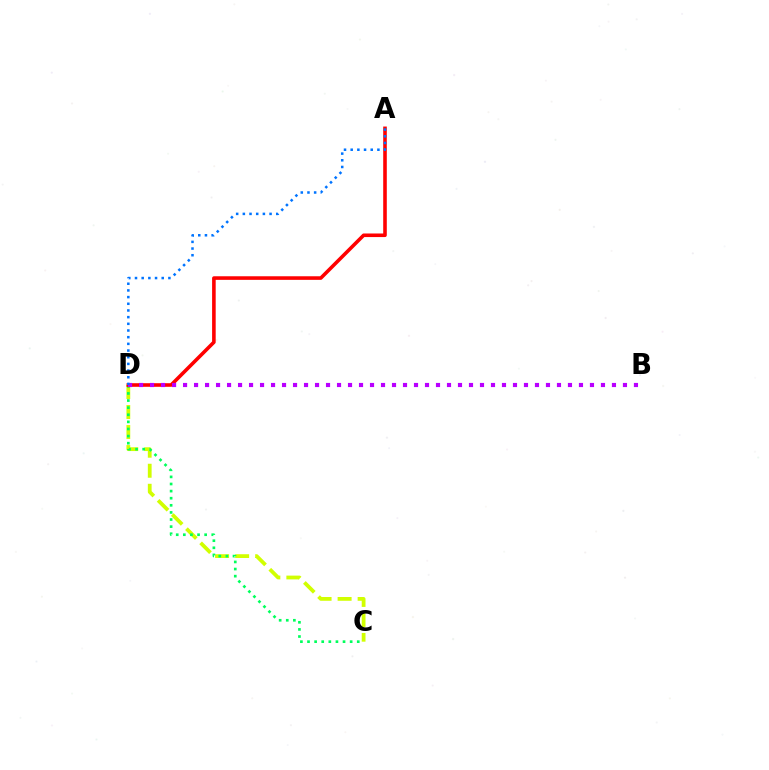{('C', 'D'): [{'color': '#d1ff00', 'line_style': 'dashed', 'thickness': 2.72}, {'color': '#00ff5c', 'line_style': 'dotted', 'thickness': 1.93}], ('A', 'D'): [{'color': '#ff0000', 'line_style': 'solid', 'thickness': 2.58}, {'color': '#0074ff', 'line_style': 'dotted', 'thickness': 1.81}], ('B', 'D'): [{'color': '#b900ff', 'line_style': 'dotted', 'thickness': 2.99}]}